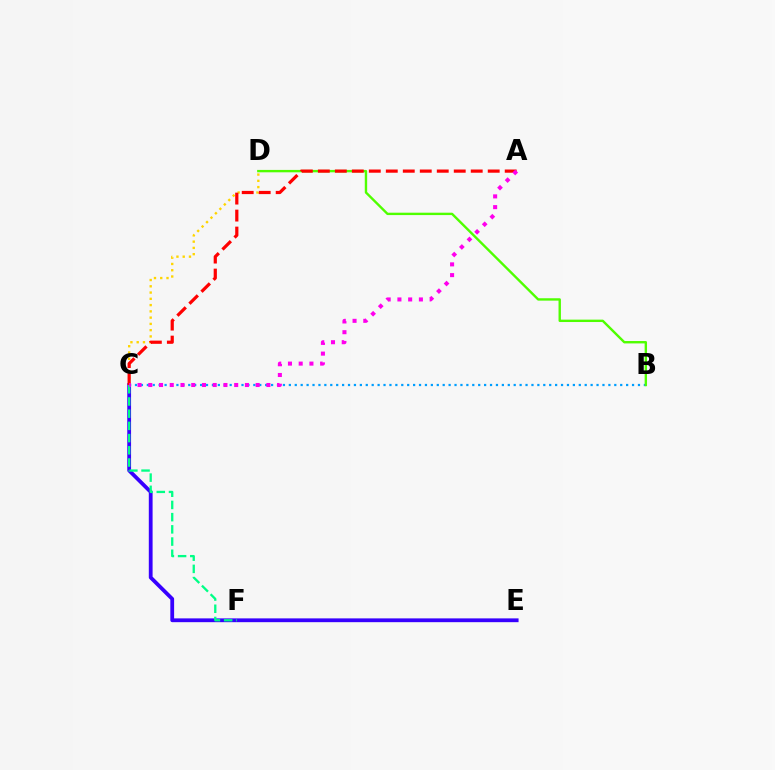{('B', 'C'): [{'color': '#009eff', 'line_style': 'dotted', 'thickness': 1.61}], ('C', 'E'): [{'color': '#3700ff', 'line_style': 'solid', 'thickness': 2.73}], ('C', 'F'): [{'color': '#00ff86', 'line_style': 'dashed', 'thickness': 1.66}], ('C', 'D'): [{'color': '#ffd500', 'line_style': 'dotted', 'thickness': 1.7}], ('B', 'D'): [{'color': '#4fff00', 'line_style': 'solid', 'thickness': 1.72}], ('A', 'C'): [{'color': '#ff0000', 'line_style': 'dashed', 'thickness': 2.31}, {'color': '#ff00ed', 'line_style': 'dotted', 'thickness': 2.92}]}